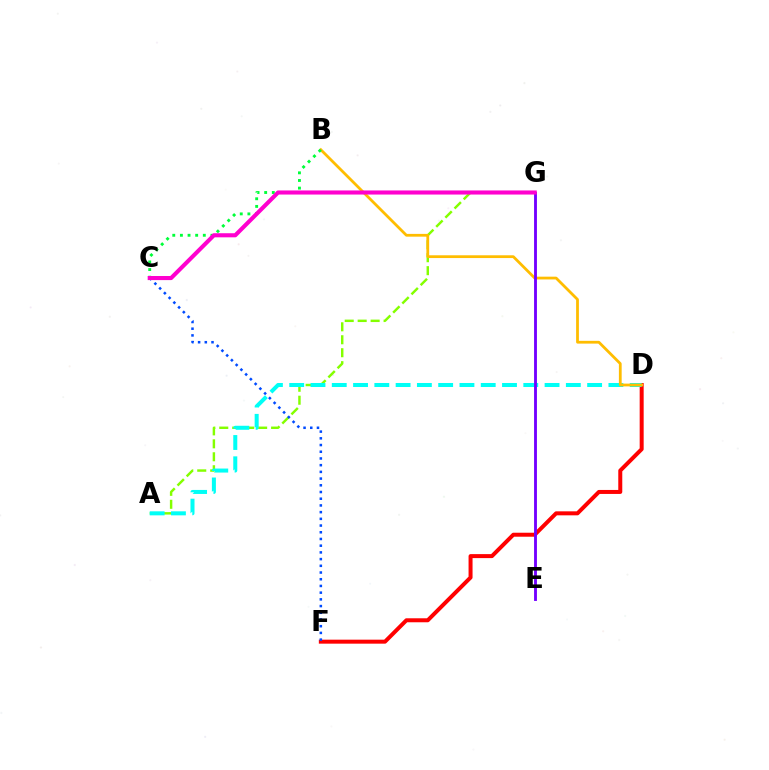{('D', 'F'): [{'color': '#ff0000', 'line_style': 'solid', 'thickness': 2.87}], ('A', 'G'): [{'color': '#84ff00', 'line_style': 'dashed', 'thickness': 1.76}], ('A', 'D'): [{'color': '#00fff6', 'line_style': 'dashed', 'thickness': 2.89}], ('B', 'D'): [{'color': '#ffbd00', 'line_style': 'solid', 'thickness': 2.0}], ('E', 'G'): [{'color': '#7200ff', 'line_style': 'solid', 'thickness': 2.07}], ('B', 'C'): [{'color': '#00ff39', 'line_style': 'dotted', 'thickness': 2.07}], ('C', 'F'): [{'color': '#004bff', 'line_style': 'dotted', 'thickness': 1.82}], ('C', 'G'): [{'color': '#ff00cf', 'line_style': 'solid', 'thickness': 2.95}]}